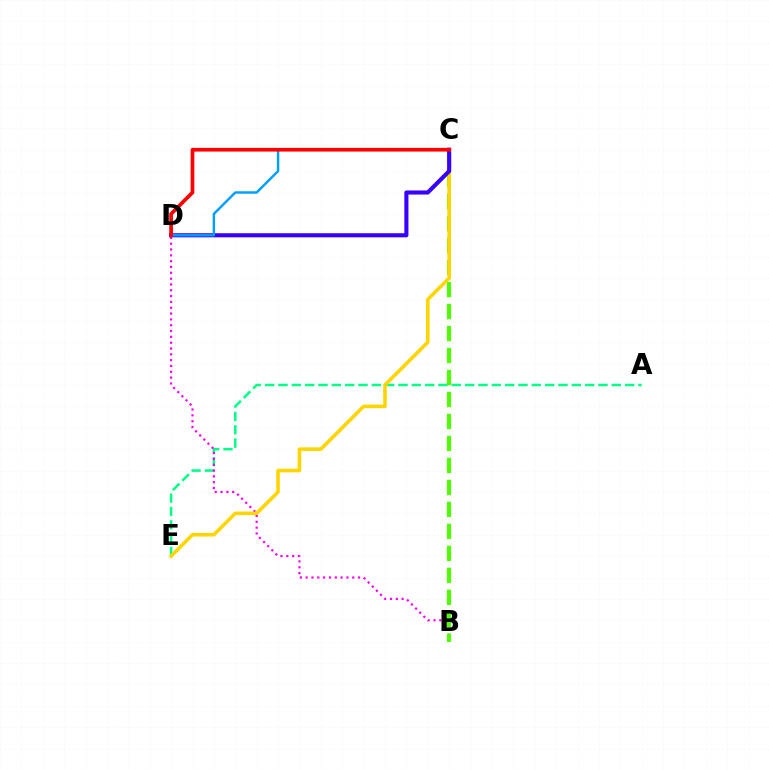{('A', 'E'): [{'color': '#00ff86', 'line_style': 'dashed', 'thickness': 1.81}], ('B', 'D'): [{'color': '#ff00ed', 'line_style': 'dotted', 'thickness': 1.58}], ('B', 'C'): [{'color': '#4fff00', 'line_style': 'dashed', 'thickness': 2.99}], ('C', 'E'): [{'color': '#ffd500', 'line_style': 'solid', 'thickness': 2.58}], ('C', 'D'): [{'color': '#3700ff', 'line_style': 'solid', 'thickness': 2.95}, {'color': '#009eff', 'line_style': 'solid', 'thickness': 1.77}, {'color': '#ff0000', 'line_style': 'solid', 'thickness': 2.66}]}